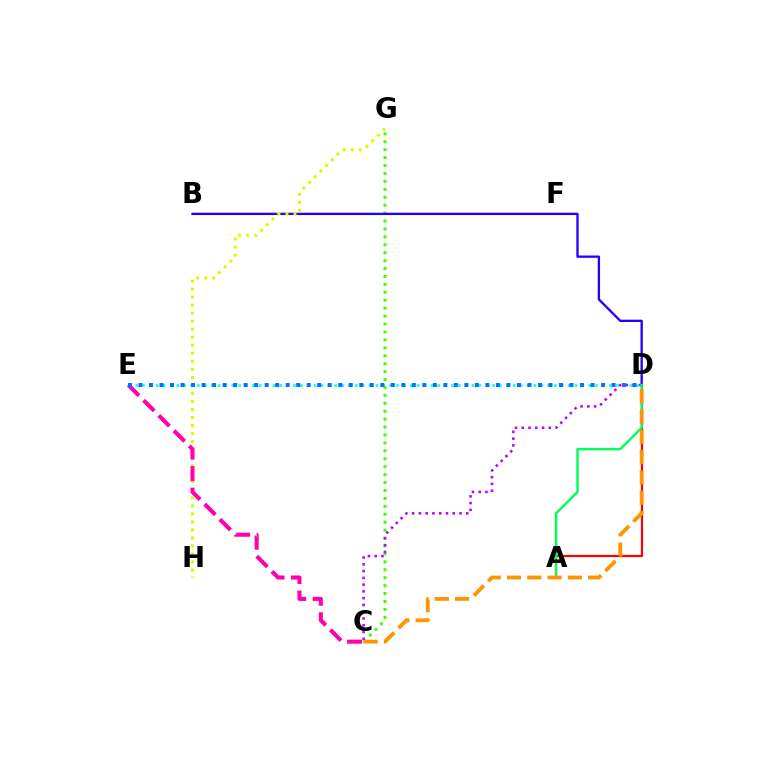{('A', 'D'): [{'color': '#ff0000', 'line_style': 'solid', 'thickness': 1.57}, {'color': '#00ff5c', 'line_style': 'solid', 'thickness': 1.76}], ('C', 'G'): [{'color': '#3dff00', 'line_style': 'dotted', 'thickness': 2.15}], ('B', 'D'): [{'color': '#2500ff', 'line_style': 'solid', 'thickness': 1.67}], ('D', 'E'): [{'color': '#00fff6', 'line_style': 'dotted', 'thickness': 1.87}, {'color': '#0074ff', 'line_style': 'dotted', 'thickness': 2.86}], ('G', 'H'): [{'color': '#d1ff00', 'line_style': 'dotted', 'thickness': 2.18}], ('C', 'E'): [{'color': '#ff00ac', 'line_style': 'dashed', 'thickness': 2.93}], ('C', 'D'): [{'color': '#b900ff', 'line_style': 'dotted', 'thickness': 1.84}, {'color': '#ff9400', 'line_style': 'dashed', 'thickness': 2.75}]}